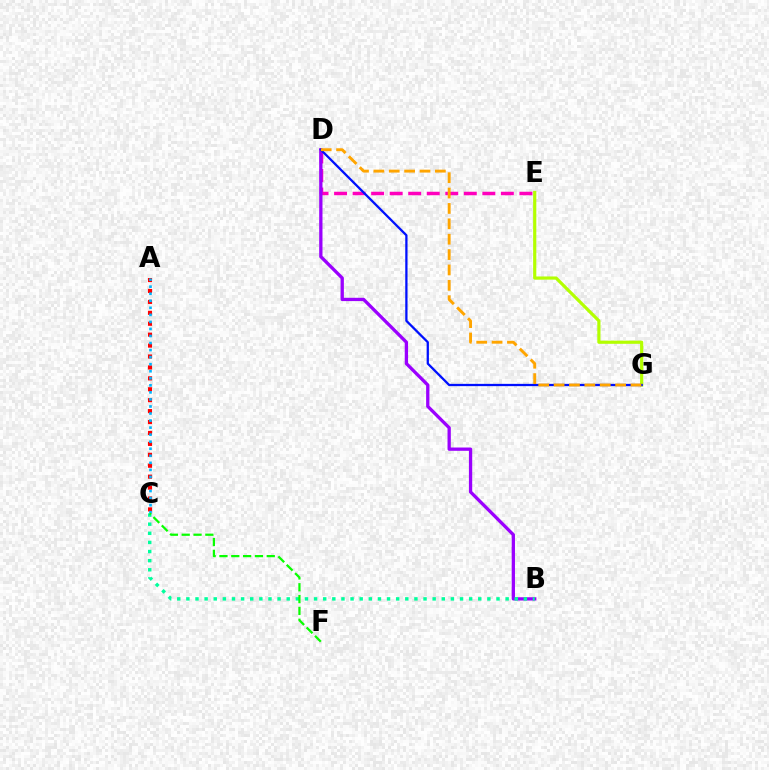{('A', 'C'): [{'color': '#ff0000', 'line_style': 'dotted', 'thickness': 2.97}, {'color': '#00b5ff', 'line_style': 'dotted', 'thickness': 1.91}], ('D', 'E'): [{'color': '#ff00bd', 'line_style': 'dashed', 'thickness': 2.52}], ('E', 'G'): [{'color': '#b3ff00', 'line_style': 'solid', 'thickness': 2.29}], ('B', 'D'): [{'color': '#9b00ff', 'line_style': 'solid', 'thickness': 2.37}], ('B', 'C'): [{'color': '#00ff9d', 'line_style': 'dotted', 'thickness': 2.48}], ('D', 'G'): [{'color': '#0010ff', 'line_style': 'solid', 'thickness': 1.64}, {'color': '#ffa500', 'line_style': 'dashed', 'thickness': 2.09}], ('C', 'F'): [{'color': '#08ff00', 'line_style': 'dashed', 'thickness': 1.61}]}